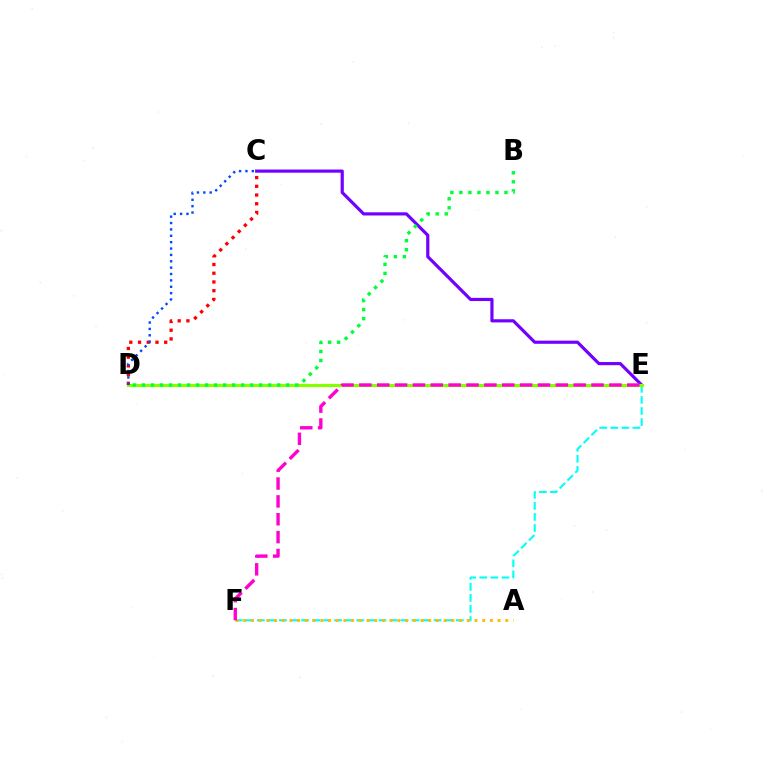{('C', 'E'): [{'color': '#7200ff', 'line_style': 'solid', 'thickness': 2.28}], ('E', 'F'): [{'color': '#00fff6', 'line_style': 'dashed', 'thickness': 1.5}, {'color': '#ff00cf', 'line_style': 'dashed', 'thickness': 2.43}], ('D', 'E'): [{'color': '#84ff00', 'line_style': 'solid', 'thickness': 2.3}], ('A', 'F'): [{'color': '#ffbd00', 'line_style': 'dotted', 'thickness': 2.09}], ('B', 'D'): [{'color': '#00ff39', 'line_style': 'dotted', 'thickness': 2.45}], ('C', 'D'): [{'color': '#ff0000', 'line_style': 'dotted', 'thickness': 2.37}, {'color': '#004bff', 'line_style': 'dotted', 'thickness': 1.73}]}